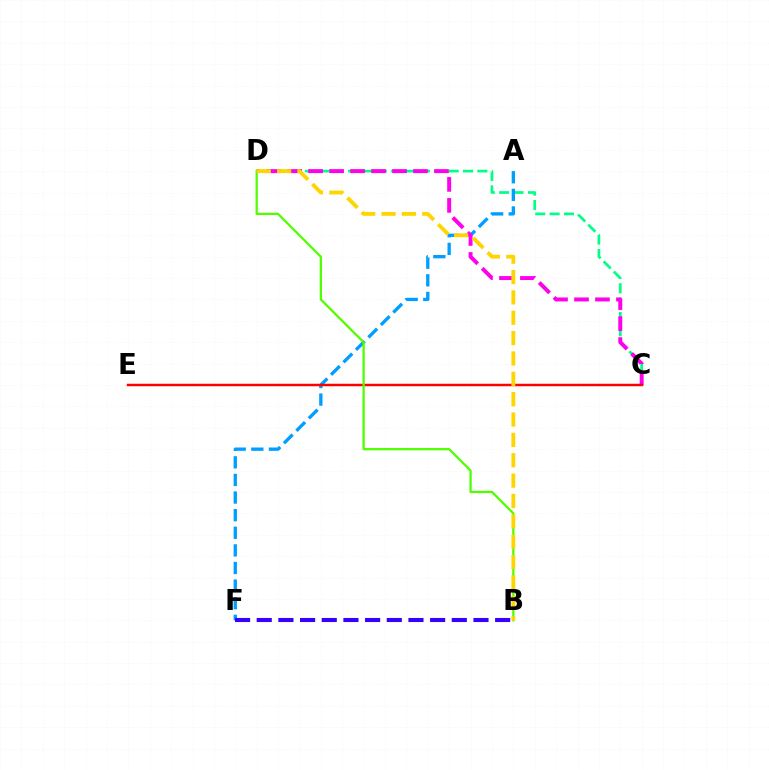{('C', 'D'): [{'color': '#00ff86', 'line_style': 'dashed', 'thickness': 1.95}, {'color': '#ff00ed', 'line_style': 'dashed', 'thickness': 2.85}], ('A', 'F'): [{'color': '#009eff', 'line_style': 'dashed', 'thickness': 2.39}], ('C', 'E'): [{'color': '#ff0000', 'line_style': 'solid', 'thickness': 1.79}], ('B', 'D'): [{'color': '#4fff00', 'line_style': 'solid', 'thickness': 1.63}, {'color': '#ffd500', 'line_style': 'dashed', 'thickness': 2.77}], ('B', 'F'): [{'color': '#3700ff', 'line_style': 'dashed', 'thickness': 2.94}]}